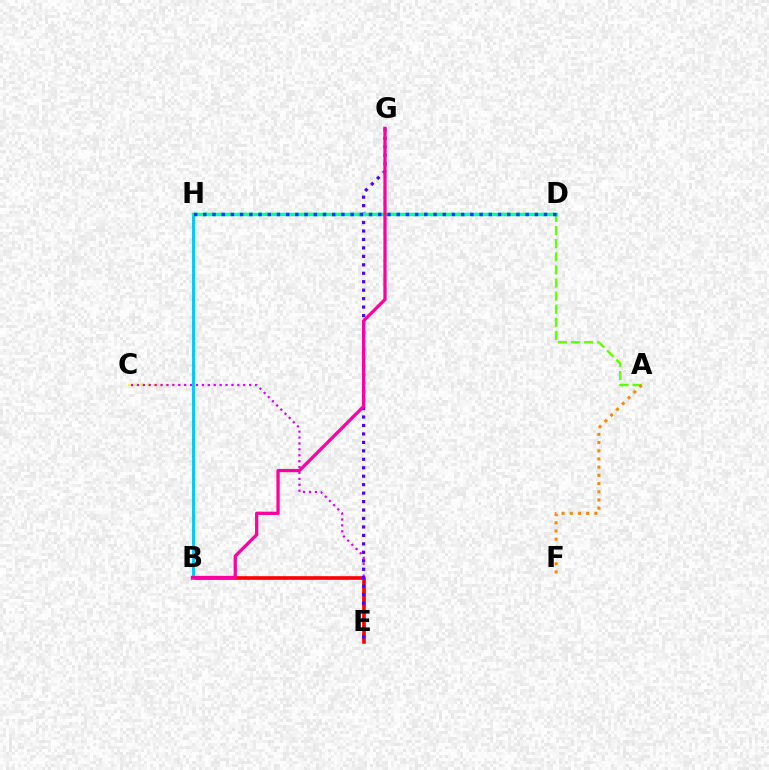{('B', 'C'): [{'color': '#eeff00', 'line_style': 'dotted', 'thickness': 1.68}], ('A', 'D'): [{'color': '#66ff00', 'line_style': 'dashed', 'thickness': 1.78}], ('C', 'E'): [{'color': '#d600ff', 'line_style': 'dotted', 'thickness': 1.6}], ('A', 'F'): [{'color': '#ff8800', 'line_style': 'dotted', 'thickness': 2.23}], ('B', 'E'): [{'color': '#ff0000', 'line_style': 'solid', 'thickness': 2.63}], ('E', 'G'): [{'color': '#4f00ff', 'line_style': 'dotted', 'thickness': 2.3}], ('B', 'H'): [{'color': '#00c7ff', 'line_style': 'solid', 'thickness': 2.07}], ('D', 'H'): [{'color': '#00ff27', 'line_style': 'solid', 'thickness': 1.58}, {'color': '#00ffaf', 'line_style': 'solid', 'thickness': 2.4}, {'color': '#003fff', 'line_style': 'dotted', 'thickness': 2.5}], ('B', 'G'): [{'color': '#ff00a0', 'line_style': 'solid', 'thickness': 2.36}]}